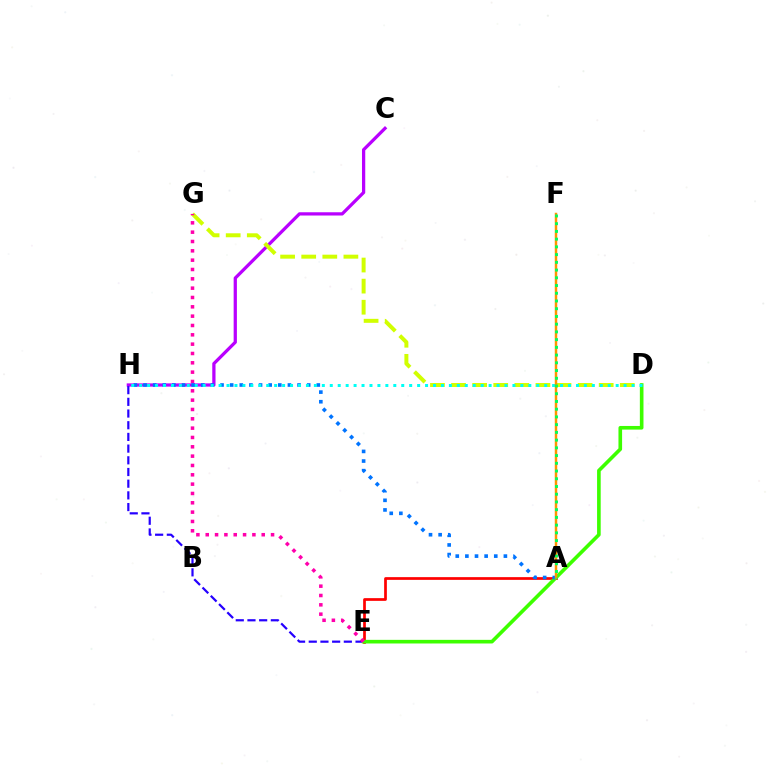{('C', 'H'): [{'color': '#b900ff', 'line_style': 'solid', 'thickness': 2.34}], ('E', 'H'): [{'color': '#2500ff', 'line_style': 'dashed', 'thickness': 1.59}], ('D', 'G'): [{'color': '#d1ff00', 'line_style': 'dashed', 'thickness': 2.87}], ('A', 'E'): [{'color': '#ff0000', 'line_style': 'solid', 'thickness': 1.96}], ('D', 'E'): [{'color': '#3dff00', 'line_style': 'solid', 'thickness': 2.61}], ('E', 'G'): [{'color': '#ff00ac', 'line_style': 'dotted', 'thickness': 2.54}], ('A', 'H'): [{'color': '#0074ff', 'line_style': 'dotted', 'thickness': 2.62}], ('D', 'H'): [{'color': '#00fff6', 'line_style': 'dotted', 'thickness': 2.16}], ('A', 'F'): [{'color': '#ff9400', 'line_style': 'solid', 'thickness': 1.78}, {'color': '#00ff5c', 'line_style': 'dotted', 'thickness': 2.1}]}